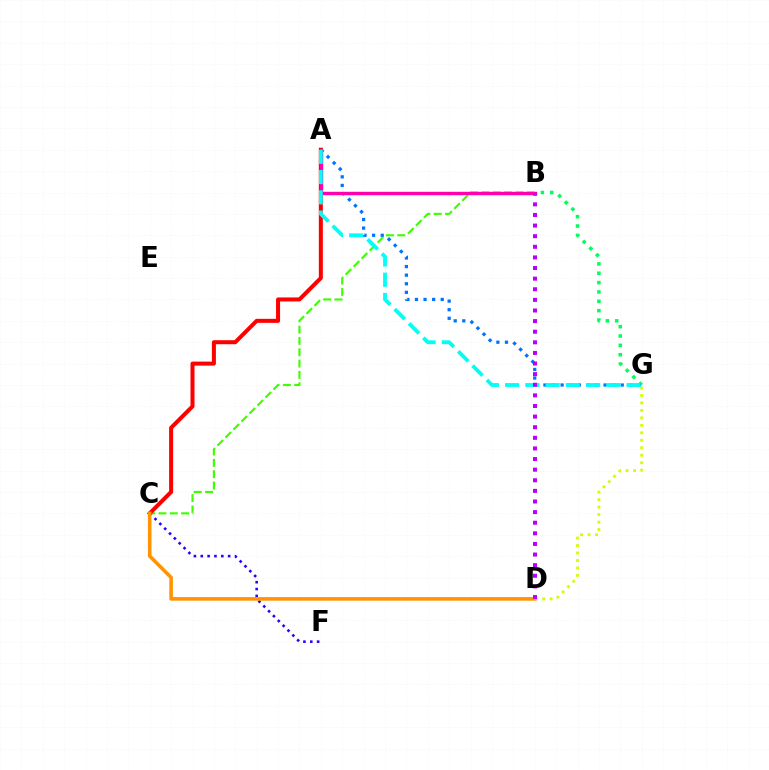{('B', 'G'): [{'color': '#00ff5c', 'line_style': 'dotted', 'thickness': 2.54}], ('C', 'F'): [{'color': '#2500ff', 'line_style': 'dotted', 'thickness': 1.86}], ('B', 'C'): [{'color': '#3dff00', 'line_style': 'dashed', 'thickness': 1.54}], ('A', 'C'): [{'color': '#ff0000', 'line_style': 'solid', 'thickness': 2.9}], ('A', 'G'): [{'color': '#0074ff', 'line_style': 'dotted', 'thickness': 2.33}, {'color': '#00fff6', 'line_style': 'dashed', 'thickness': 2.75}], ('D', 'G'): [{'color': '#d1ff00', 'line_style': 'dotted', 'thickness': 2.03}], ('A', 'B'): [{'color': '#ff00ac', 'line_style': 'solid', 'thickness': 2.45}], ('C', 'D'): [{'color': '#ff9400', 'line_style': 'solid', 'thickness': 2.57}], ('B', 'D'): [{'color': '#b900ff', 'line_style': 'dotted', 'thickness': 2.88}]}